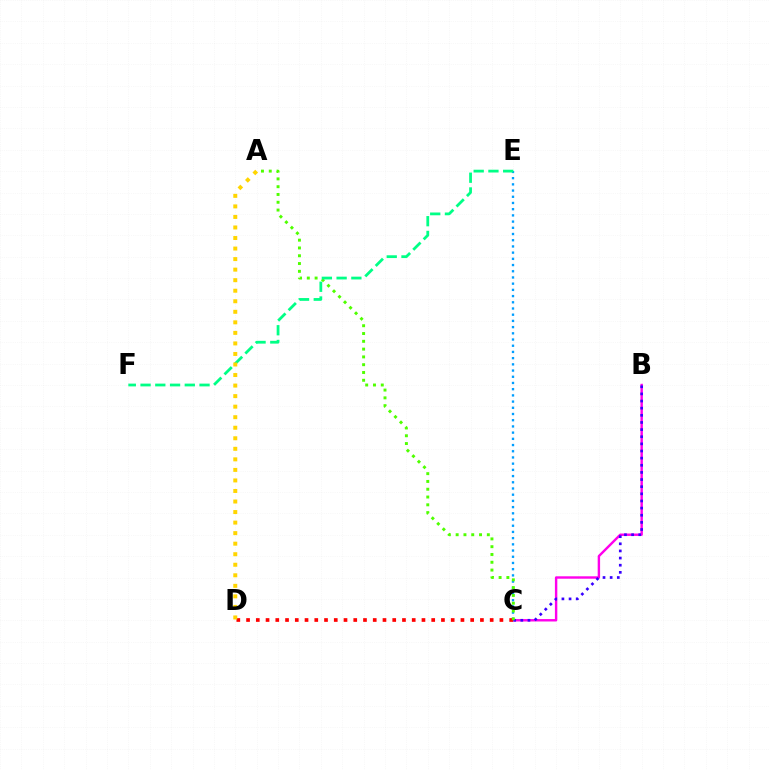{('B', 'C'): [{'color': '#ff00ed', 'line_style': 'solid', 'thickness': 1.74}, {'color': '#3700ff', 'line_style': 'dotted', 'thickness': 1.94}], ('C', 'E'): [{'color': '#009eff', 'line_style': 'dotted', 'thickness': 1.69}], ('C', 'D'): [{'color': '#ff0000', 'line_style': 'dotted', 'thickness': 2.65}], ('A', 'C'): [{'color': '#4fff00', 'line_style': 'dotted', 'thickness': 2.12}], ('E', 'F'): [{'color': '#00ff86', 'line_style': 'dashed', 'thickness': 2.0}], ('A', 'D'): [{'color': '#ffd500', 'line_style': 'dotted', 'thickness': 2.86}]}